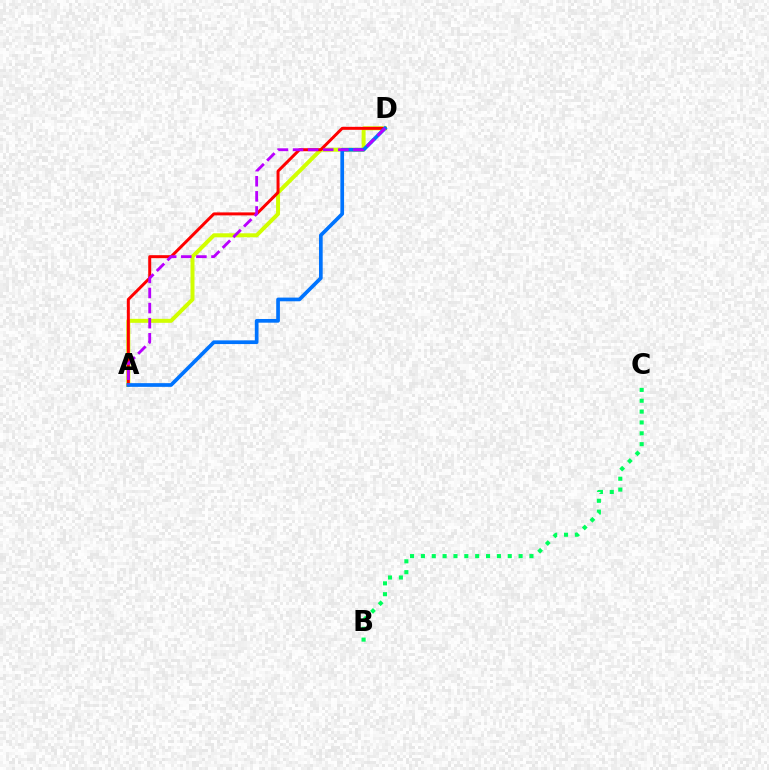{('A', 'D'): [{'color': '#d1ff00', 'line_style': 'solid', 'thickness': 2.86}, {'color': '#ff0000', 'line_style': 'solid', 'thickness': 2.15}, {'color': '#0074ff', 'line_style': 'solid', 'thickness': 2.66}, {'color': '#b900ff', 'line_style': 'dashed', 'thickness': 2.05}], ('B', 'C'): [{'color': '#00ff5c', 'line_style': 'dotted', 'thickness': 2.95}]}